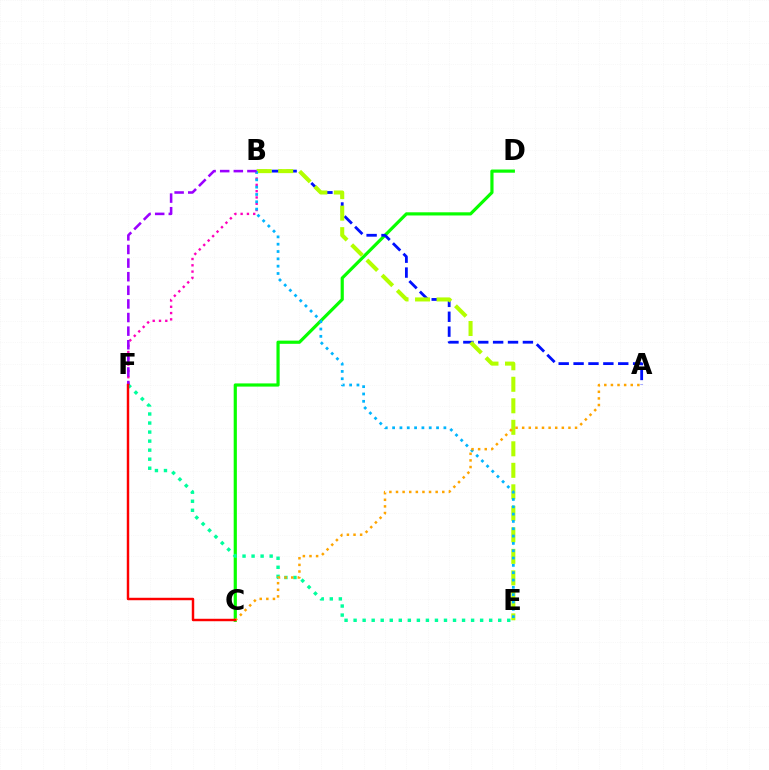{('C', 'D'): [{'color': '#08ff00', 'line_style': 'solid', 'thickness': 2.29}], ('A', 'B'): [{'color': '#0010ff', 'line_style': 'dashed', 'thickness': 2.02}], ('B', 'F'): [{'color': '#ff00bd', 'line_style': 'dotted', 'thickness': 1.71}, {'color': '#9b00ff', 'line_style': 'dashed', 'thickness': 1.85}], ('E', 'F'): [{'color': '#00ff9d', 'line_style': 'dotted', 'thickness': 2.46}], ('B', 'E'): [{'color': '#b3ff00', 'line_style': 'dashed', 'thickness': 2.92}, {'color': '#00b5ff', 'line_style': 'dotted', 'thickness': 1.99}], ('A', 'C'): [{'color': '#ffa500', 'line_style': 'dotted', 'thickness': 1.8}], ('C', 'F'): [{'color': '#ff0000', 'line_style': 'solid', 'thickness': 1.76}]}